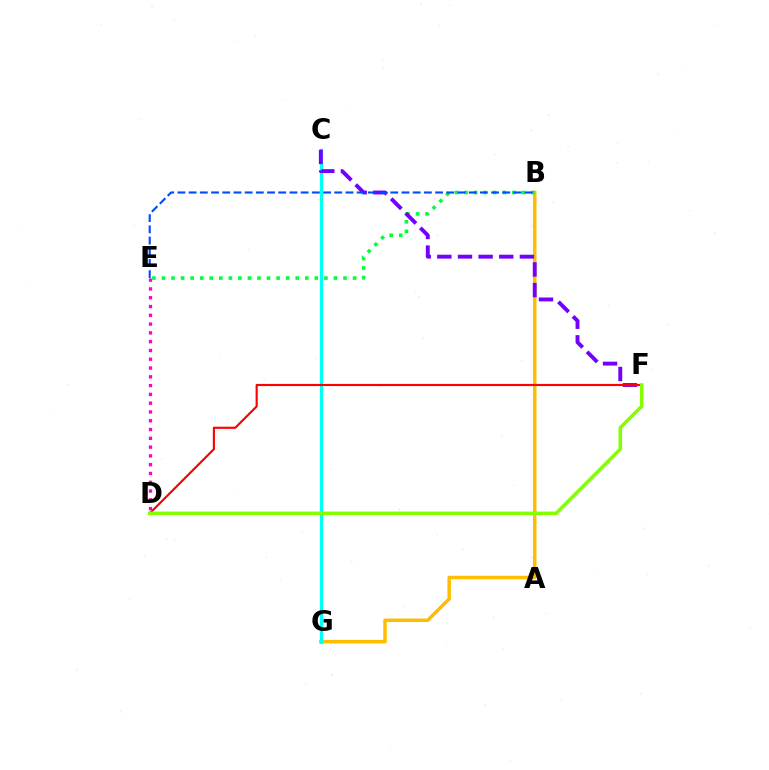{('B', 'G'): [{'color': '#ffbd00', 'line_style': 'solid', 'thickness': 2.52}], ('B', 'E'): [{'color': '#00ff39', 'line_style': 'dotted', 'thickness': 2.6}, {'color': '#004bff', 'line_style': 'dashed', 'thickness': 1.52}], ('C', 'G'): [{'color': '#00fff6', 'line_style': 'solid', 'thickness': 2.33}], ('C', 'F'): [{'color': '#7200ff', 'line_style': 'dashed', 'thickness': 2.8}], ('D', 'F'): [{'color': '#ff0000', 'line_style': 'solid', 'thickness': 1.55}, {'color': '#84ff00', 'line_style': 'solid', 'thickness': 2.56}], ('D', 'E'): [{'color': '#ff00cf', 'line_style': 'dotted', 'thickness': 2.39}]}